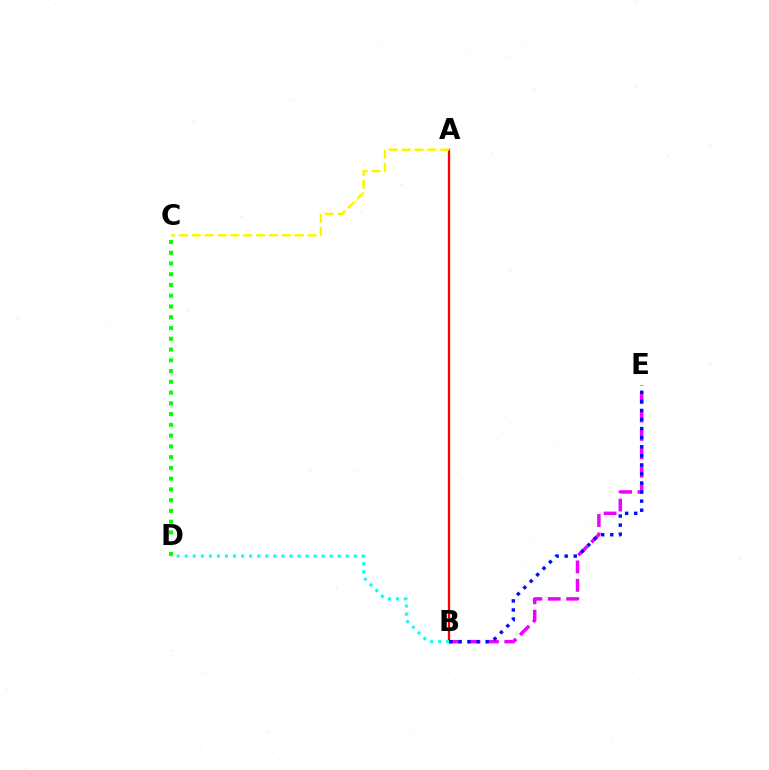{('C', 'D'): [{'color': '#08ff00', 'line_style': 'dotted', 'thickness': 2.92}], ('B', 'E'): [{'color': '#ee00ff', 'line_style': 'dashed', 'thickness': 2.5}, {'color': '#0010ff', 'line_style': 'dotted', 'thickness': 2.46}], ('A', 'B'): [{'color': '#ff0000', 'line_style': 'solid', 'thickness': 1.66}], ('B', 'D'): [{'color': '#00fff6', 'line_style': 'dotted', 'thickness': 2.19}], ('A', 'C'): [{'color': '#fcf500', 'line_style': 'dashed', 'thickness': 1.75}]}